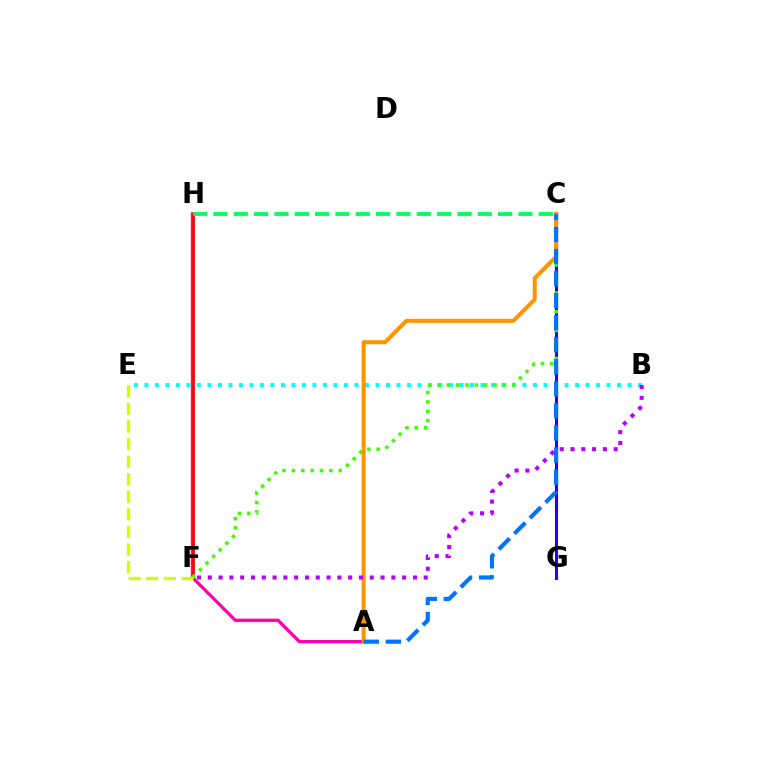{('A', 'H'): [{'color': '#ff00ac', 'line_style': 'solid', 'thickness': 2.37}], ('C', 'G'): [{'color': '#2500ff', 'line_style': 'solid', 'thickness': 2.21}], ('B', 'E'): [{'color': '#00fff6', 'line_style': 'dotted', 'thickness': 2.85}], ('F', 'H'): [{'color': '#ff0000', 'line_style': 'solid', 'thickness': 1.98}], ('C', 'F'): [{'color': '#3dff00', 'line_style': 'dotted', 'thickness': 2.54}], ('E', 'F'): [{'color': '#d1ff00', 'line_style': 'dashed', 'thickness': 2.39}], ('A', 'C'): [{'color': '#ff9400', 'line_style': 'solid', 'thickness': 2.89}, {'color': '#0074ff', 'line_style': 'dashed', 'thickness': 3.0}], ('C', 'H'): [{'color': '#00ff5c', 'line_style': 'dashed', 'thickness': 2.76}], ('B', 'F'): [{'color': '#b900ff', 'line_style': 'dotted', 'thickness': 2.93}]}